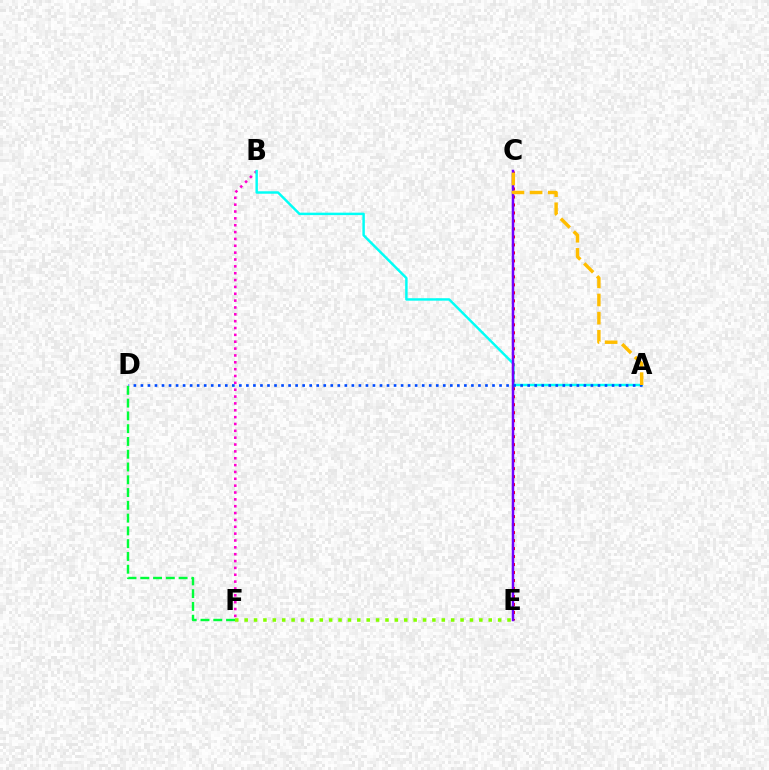{('B', 'F'): [{'color': '#ff00cf', 'line_style': 'dotted', 'thickness': 1.86}], ('C', 'E'): [{'color': '#ff0000', 'line_style': 'dotted', 'thickness': 2.17}, {'color': '#7200ff', 'line_style': 'solid', 'thickness': 1.8}], ('A', 'B'): [{'color': '#00fff6', 'line_style': 'solid', 'thickness': 1.77}], ('A', 'D'): [{'color': '#004bff', 'line_style': 'dotted', 'thickness': 1.91}], ('E', 'F'): [{'color': '#84ff00', 'line_style': 'dotted', 'thickness': 2.55}], ('A', 'C'): [{'color': '#ffbd00', 'line_style': 'dashed', 'thickness': 2.47}], ('D', 'F'): [{'color': '#00ff39', 'line_style': 'dashed', 'thickness': 1.74}]}